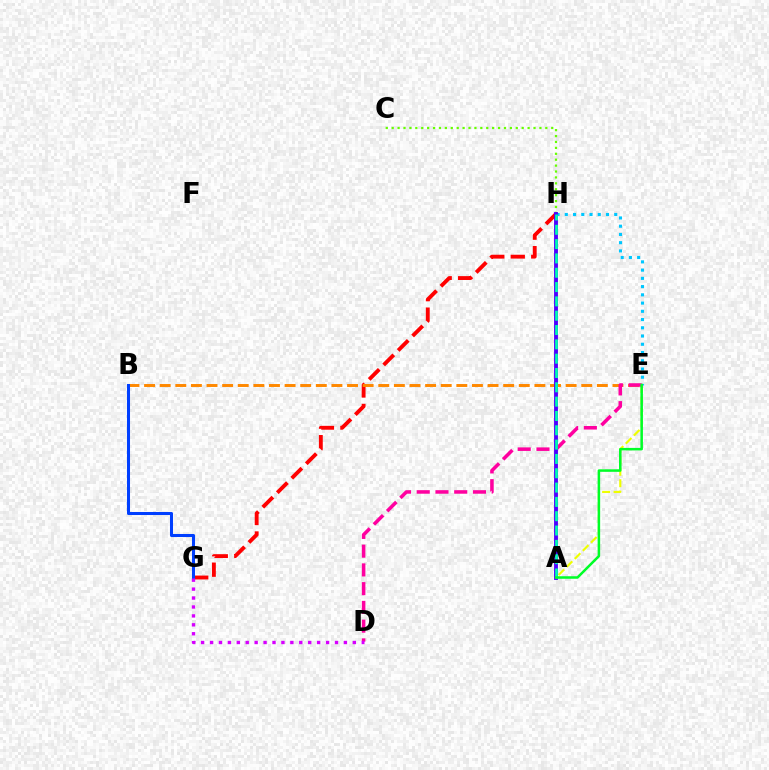{('A', 'E'): [{'color': '#eeff00', 'line_style': 'dashed', 'thickness': 1.56}, {'color': '#00ff27', 'line_style': 'solid', 'thickness': 1.82}], ('G', 'H'): [{'color': '#ff0000', 'line_style': 'dashed', 'thickness': 2.78}], ('B', 'E'): [{'color': '#ff8800', 'line_style': 'dashed', 'thickness': 2.12}], ('B', 'G'): [{'color': '#003fff', 'line_style': 'solid', 'thickness': 2.19}], ('D', 'E'): [{'color': '#ff00a0', 'line_style': 'dashed', 'thickness': 2.55}], ('E', 'H'): [{'color': '#00c7ff', 'line_style': 'dotted', 'thickness': 2.24}], ('C', 'H'): [{'color': '#66ff00', 'line_style': 'dotted', 'thickness': 1.61}], ('A', 'H'): [{'color': '#4f00ff', 'line_style': 'solid', 'thickness': 2.78}, {'color': '#00ffaf', 'line_style': 'dashed', 'thickness': 1.95}], ('D', 'G'): [{'color': '#d600ff', 'line_style': 'dotted', 'thickness': 2.43}]}